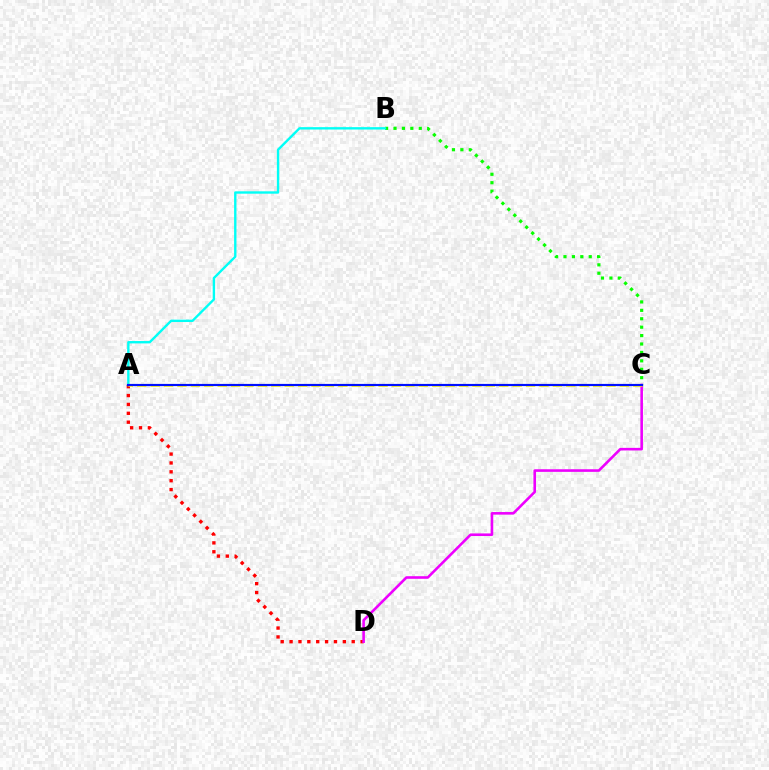{('A', 'D'): [{'color': '#ff0000', 'line_style': 'dotted', 'thickness': 2.41}], ('B', 'C'): [{'color': '#08ff00', 'line_style': 'dotted', 'thickness': 2.29}], ('C', 'D'): [{'color': '#ee00ff', 'line_style': 'solid', 'thickness': 1.87}], ('A', 'B'): [{'color': '#00fff6', 'line_style': 'solid', 'thickness': 1.71}], ('A', 'C'): [{'color': '#fcf500', 'line_style': 'dashed', 'thickness': 1.82}, {'color': '#0010ff', 'line_style': 'solid', 'thickness': 1.57}]}